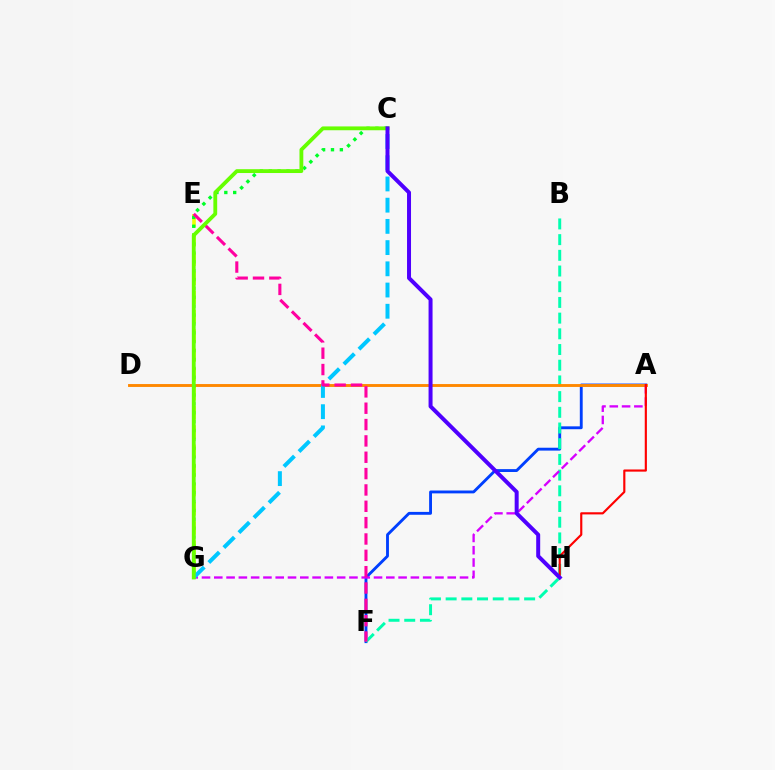{('A', 'F'): [{'color': '#003fff', 'line_style': 'solid', 'thickness': 2.07}], ('E', 'G'): [{'color': '#eeff00', 'line_style': 'dashed', 'thickness': 2.61}], ('B', 'F'): [{'color': '#00ffaf', 'line_style': 'dashed', 'thickness': 2.13}], ('A', 'D'): [{'color': '#ff8800', 'line_style': 'solid', 'thickness': 2.08}], ('C', 'G'): [{'color': '#00ff27', 'line_style': 'dotted', 'thickness': 2.41}, {'color': '#00c7ff', 'line_style': 'dashed', 'thickness': 2.88}, {'color': '#66ff00', 'line_style': 'solid', 'thickness': 2.75}], ('A', 'G'): [{'color': '#d600ff', 'line_style': 'dashed', 'thickness': 1.67}], ('E', 'F'): [{'color': '#ff00a0', 'line_style': 'dashed', 'thickness': 2.22}], ('A', 'H'): [{'color': '#ff0000', 'line_style': 'solid', 'thickness': 1.55}], ('C', 'H'): [{'color': '#4f00ff', 'line_style': 'solid', 'thickness': 2.87}]}